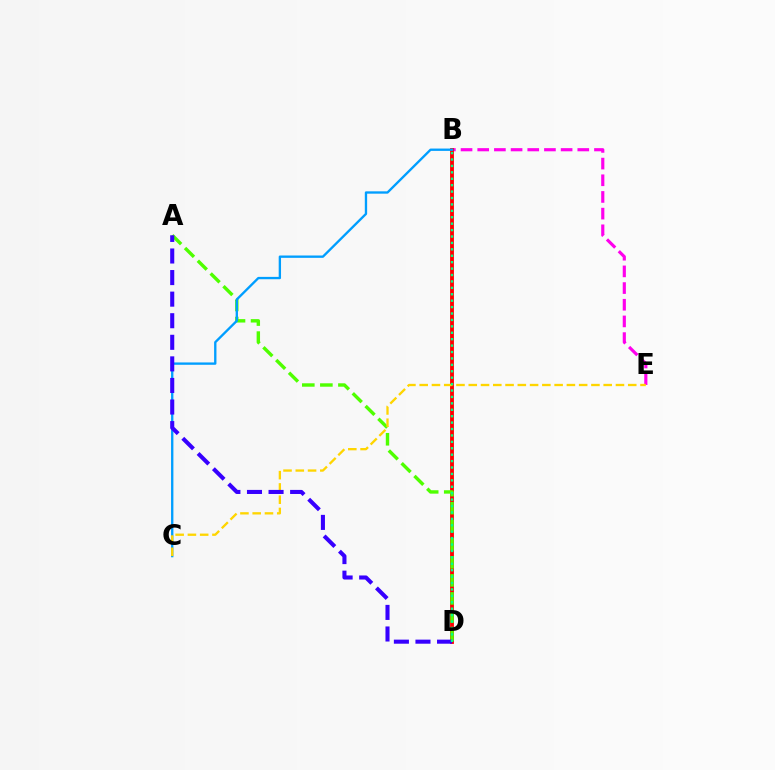{('B', 'E'): [{'color': '#ff00ed', 'line_style': 'dashed', 'thickness': 2.27}], ('B', 'D'): [{'color': '#ff0000', 'line_style': 'solid', 'thickness': 2.77}, {'color': '#00ff86', 'line_style': 'dotted', 'thickness': 1.74}], ('A', 'D'): [{'color': '#4fff00', 'line_style': 'dashed', 'thickness': 2.45}, {'color': '#3700ff', 'line_style': 'dashed', 'thickness': 2.93}], ('B', 'C'): [{'color': '#009eff', 'line_style': 'solid', 'thickness': 1.68}], ('C', 'E'): [{'color': '#ffd500', 'line_style': 'dashed', 'thickness': 1.67}]}